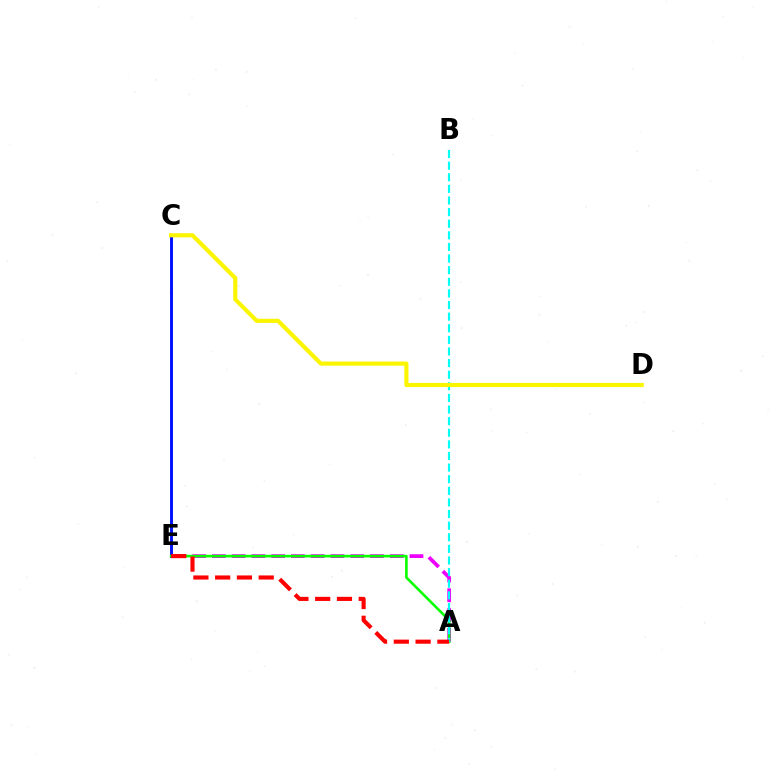{('C', 'E'): [{'color': '#0010ff', 'line_style': 'solid', 'thickness': 2.1}], ('A', 'E'): [{'color': '#ee00ff', 'line_style': 'dashed', 'thickness': 2.68}, {'color': '#08ff00', 'line_style': 'solid', 'thickness': 1.89}, {'color': '#ff0000', 'line_style': 'dashed', 'thickness': 2.96}], ('A', 'B'): [{'color': '#00fff6', 'line_style': 'dashed', 'thickness': 1.58}], ('C', 'D'): [{'color': '#fcf500', 'line_style': 'solid', 'thickness': 2.98}]}